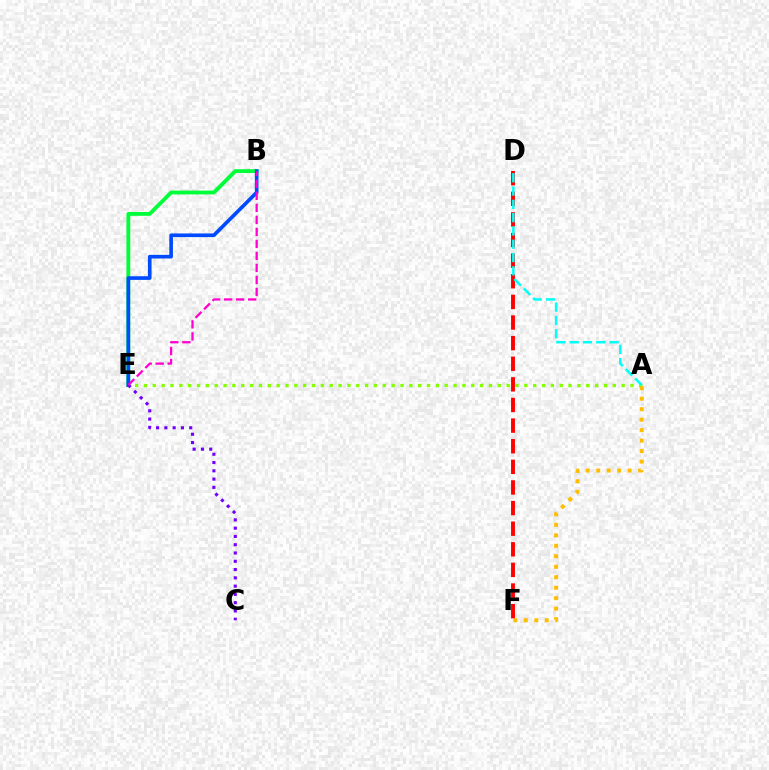{('B', 'E'): [{'color': '#00ff39', 'line_style': 'solid', 'thickness': 2.77}, {'color': '#004bff', 'line_style': 'solid', 'thickness': 2.63}, {'color': '#ff00cf', 'line_style': 'dashed', 'thickness': 1.63}], ('A', 'E'): [{'color': '#84ff00', 'line_style': 'dotted', 'thickness': 2.4}], ('A', 'F'): [{'color': '#ffbd00', 'line_style': 'dotted', 'thickness': 2.85}], ('C', 'E'): [{'color': '#7200ff', 'line_style': 'dotted', 'thickness': 2.25}], ('D', 'F'): [{'color': '#ff0000', 'line_style': 'dashed', 'thickness': 2.8}], ('A', 'D'): [{'color': '#00fff6', 'line_style': 'dashed', 'thickness': 1.81}]}